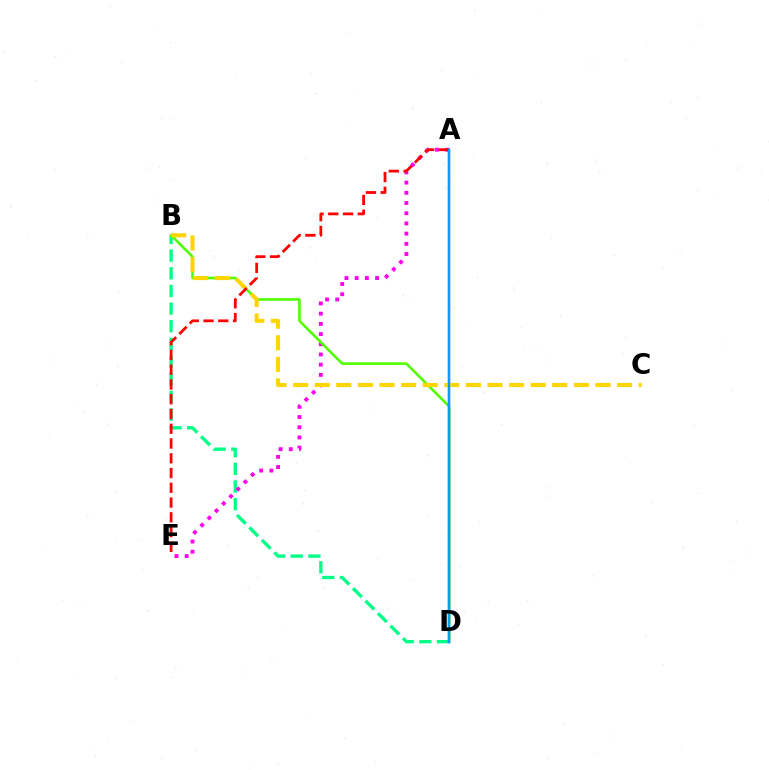{('B', 'D'): [{'color': '#00ff86', 'line_style': 'dashed', 'thickness': 2.4}, {'color': '#4fff00', 'line_style': 'solid', 'thickness': 1.87}], ('A', 'E'): [{'color': '#ff00ed', 'line_style': 'dotted', 'thickness': 2.77}, {'color': '#ff0000', 'line_style': 'dashed', 'thickness': 2.01}], ('A', 'D'): [{'color': '#3700ff', 'line_style': 'solid', 'thickness': 1.62}, {'color': '#009eff', 'line_style': 'solid', 'thickness': 1.66}], ('B', 'C'): [{'color': '#ffd500', 'line_style': 'dashed', 'thickness': 2.93}]}